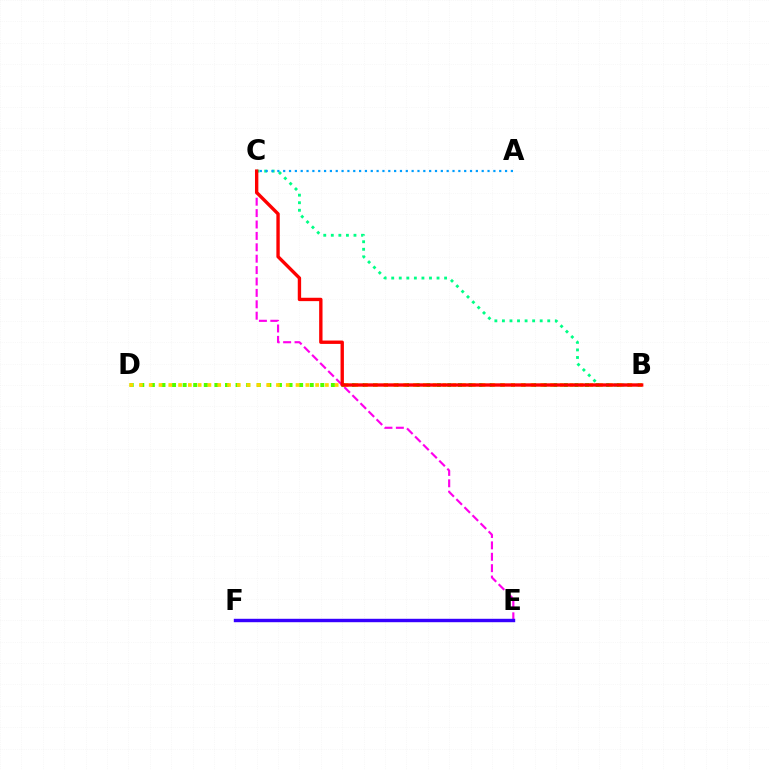{('C', 'E'): [{'color': '#ff00ed', 'line_style': 'dashed', 'thickness': 1.55}], ('B', 'D'): [{'color': '#4fff00', 'line_style': 'dotted', 'thickness': 2.88}, {'color': '#ffd500', 'line_style': 'dotted', 'thickness': 2.66}], ('E', 'F'): [{'color': '#3700ff', 'line_style': 'solid', 'thickness': 2.46}], ('B', 'C'): [{'color': '#00ff86', 'line_style': 'dotted', 'thickness': 2.05}, {'color': '#ff0000', 'line_style': 'solid', 'thickness': 2.42}], ('A', 'C'): [{'color': '#009eff', 'line_style': 'dotted', 'thickness': 1.59}]}